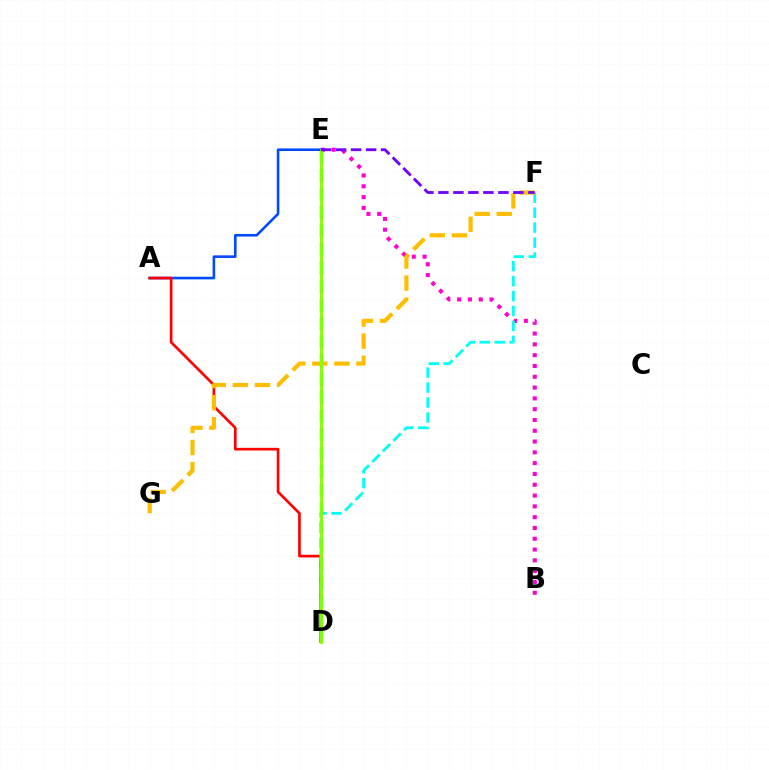{('D', 'E'): [{'color': '#00ff39', 'line_style': 'dashed', 'thickness': 2.51}, {'color': '#84ff00', 'line_style': 'solid', 'thickness': 2.07}], ('A', 'E'): [{'color': '#004bff', 'line_style': 'solid', 'thickness': 1.88}], ('A', 'D'): [{'color': '#ff0000', 'line_style': 'solid', 'thickness': 1.92}], ('B', 'E'): [{'color': '#ff00cf', 'line_style': 'dotted', 'thickness': 2.93}], ('D', 'F'): [{'color': '#00fff6', 'line_style': 'dashed', 'thickness': 2.03}], ('F', 'G'): [{'color': '#ffbd00', 'line_style': 'dashed', 'thickness': 3.0}], ('E', 'F'): [{'color': '#7200ff', 'line_style': 'dashed', 'thickness': 2.04}]}